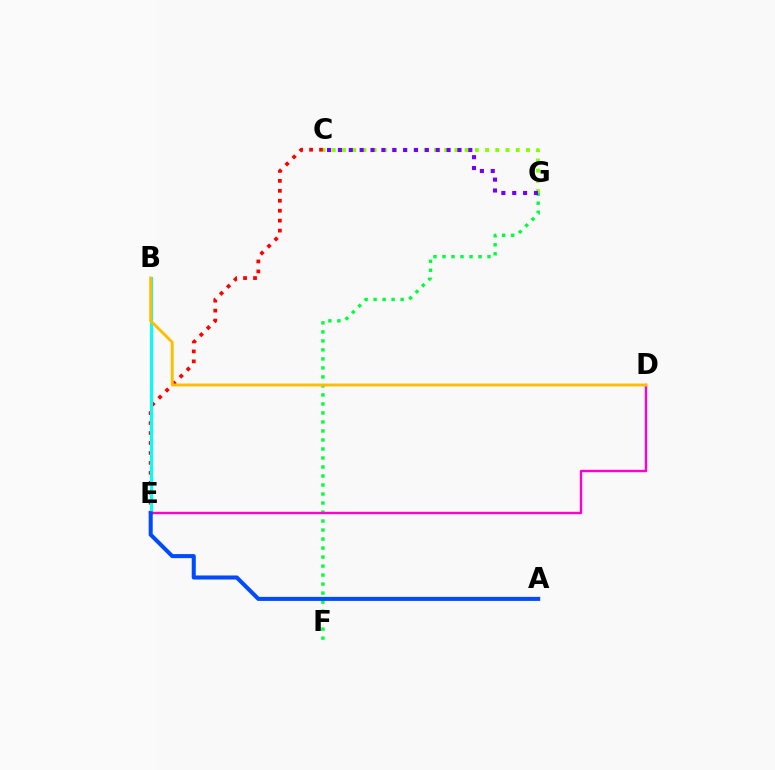{('F', 'G'): [{'color': '#00ff39', 'line_style': 'dotted', 'thickness': 2.45}], ('C', 'E'): [{'color': '#ff0000', 'line_style': 'dotted', 'thickness': 2.7}], ('B', 'E'): [{'color': '#00fff6', 'line_style': 'solid', 'thickness': 2.23}], ('C', 'G'): [{'color': '#84ff00', 'line_style': 'dotted', 'thickness': 2.78}, {'color': '#7200ff', 'line_style': 'dotted', 'thickness': 2.95}], ('D', 'E'): [{'color': '#ff00cf', 'line_style': 'solid', 'thickness': 1.73}], ('A', 'E'): [{'color': '#004bff', 'line_style': 'solid', 'thickness': 2.91}], ('B', 'D'): [{'color': '#ffbd00', 'line_style': 'solid', 'thickness': 2.09}]}